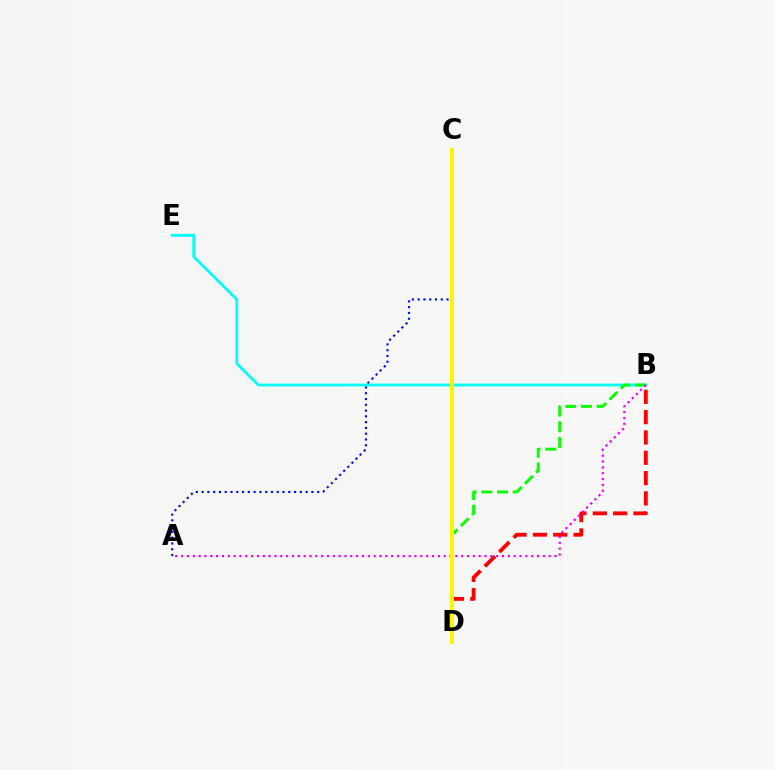{('A', 'C'): [{'color': '#0010ff', 'line_style': 'dotted', 'thickness': 1.57}], ('B', 'D'): [{'color': '#ff0000', 'line_style': 'dashed', 'thickness': 2.76}, {'color': '#08ff00', 'line_style': 'dashed', 'thickness': 2.13}], ('B', 'E'): [{'color': '#00fff6', 'line_style': 'solid', 'thickness': 2.01}], ('A', 'B'): [{'color': '#ee00ff', 'line_style': 'dotted', 'thickness': 1.59}], ('C', 'D'): [{'color': '#fcf500', 'line_style': 'solid', 'thickness': 2.86}]}